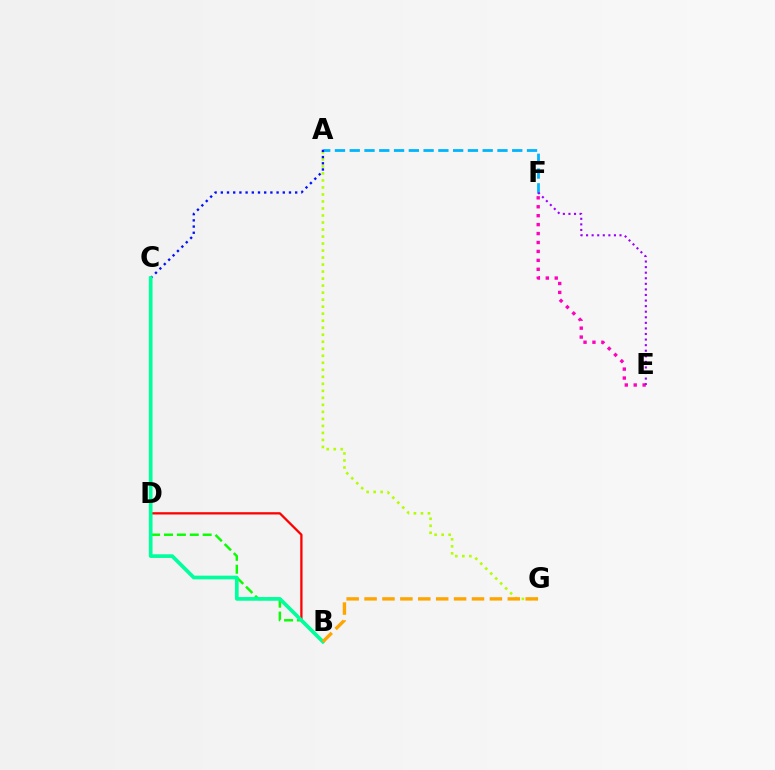{('A', 'G'): [{'color': '#b3ff00', 'line_style': 'dotted', 'thickness': 1.91}], ('E', 'F'): [{'color': '#ff00bd', 'line_style': 'dotted', 'thickness': 2.43}, {'color': '#9b00ff', 'line_style': 'dotted', 'thickness': 1.51}], ('B', 'C'): [{'color': '#08ff00', 'line_style': 'dashed', 'thickness': 1.75}, {'color': '#00ff9d', 'line_style': 'solid', 'thickness': 2.65}], ('A', 'F'): [{'color': '#00b5ff', 'line_style': 'dashed', 'thickness': 2.01}], ('B', 'D'): [{'color': '#ff0000', 'line_style': 'solid', 'thickness': 1.65}], ('A', 'C'): [{'color': '#0010ff', 'line_style': 'dotted', 'thickness': 1.68}], ('B', 'G'): [{'color': '#ffa500', 'line_style': 'dashed', 'thickness': 2.43}]}